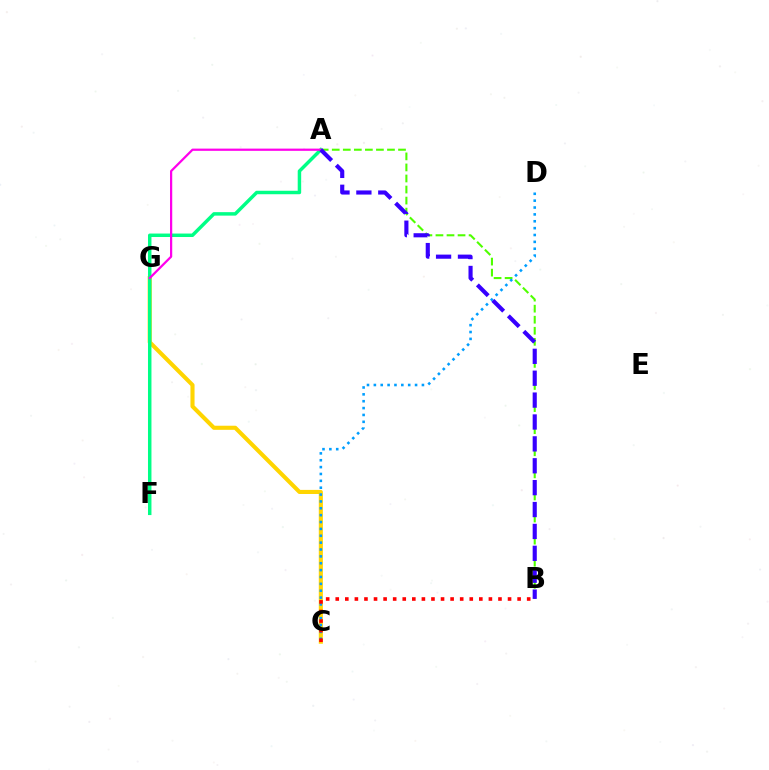{('C', 'G'): [{'color': '#ffd500', 'line_style': 'solid', 'thickness': 2.95}], ('A', 'B'): [{'color': '#4fff00', 'line_style': 'dashed', 'thickness': 1.5}, {'color': '#3700ff', 'line_style': 'dashed', 'thickness': 2.97}], ('C', 'D'): [{'color': '#009eff', 'line_style': 'dotted', 'thickness': 1.87}], ('B', 'C'): [{'color': '#ff0000', 'line_style': 'dotted', 'thickness': 2.6}], ('A', 'F'): [{'color': '#00ff86', 'line_style': 'solid', 'thickness': 2.5}], ('A', 'G'): [{'color': '#ff00ed', 'line_style': 'solid', 'thickness': 1.61}]}